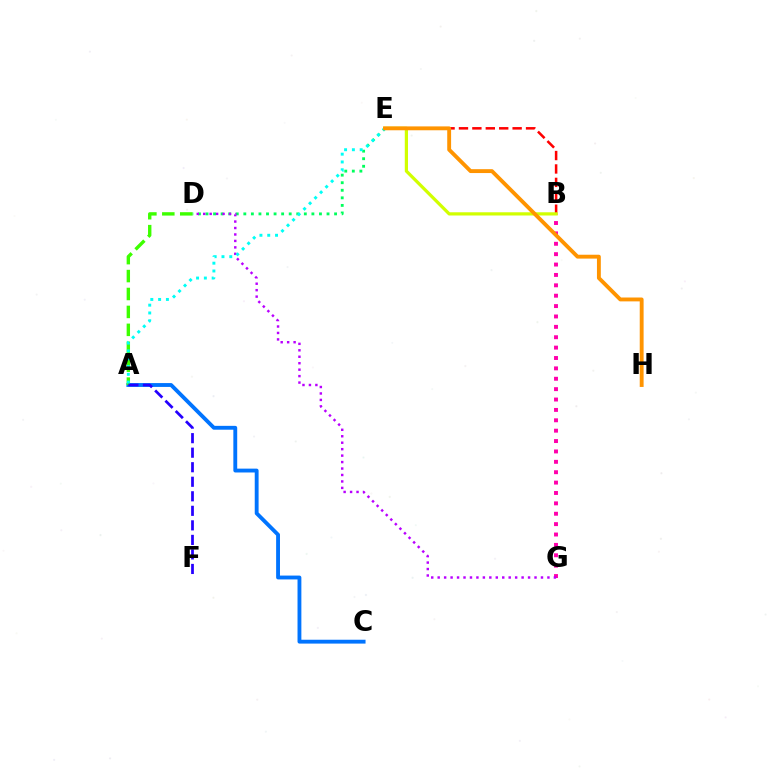{('B', 'G'): [{'color': '#ff00ac', 'line_style': 'dotted', 'thickness': 2.82}], ('A', 'C'): [{'color': '#0074ff', 'line_style': 'solid', 'thickness': 2.77}], ('D', 'E'): [{'color': '#00ff5c', 'line_style': 'dotted', 'thickness': 2.06}], ('D', 'G'): [{'color': '#b900ff', 'line_style': 'dotted', 'thickness': 1.75}], ('A', 'D'): [{'color': '#3dff00', 'line_style': 'dashed', 'thickness': 2.44}], ('A', 'E'): [{'color': '#00fff6', 'line_style': 'dotted', 'thickness': 2.12}], ('B', 'E'): [{'color': '#ff0000', 'line_style': 'dashed', 'thickness': 1.82}, {'color': '#d1ff00', 'line_style': 'solid', 'thickness': 2.32}], ('E', 'H'): [{'color': '#ff9400', 'line_style': 'solid', 'thickness': 2.79}], ('A', 'F'): [{'color': '#2500ff', 'line_style': 'dashed', 'thickness': 1.97}]}